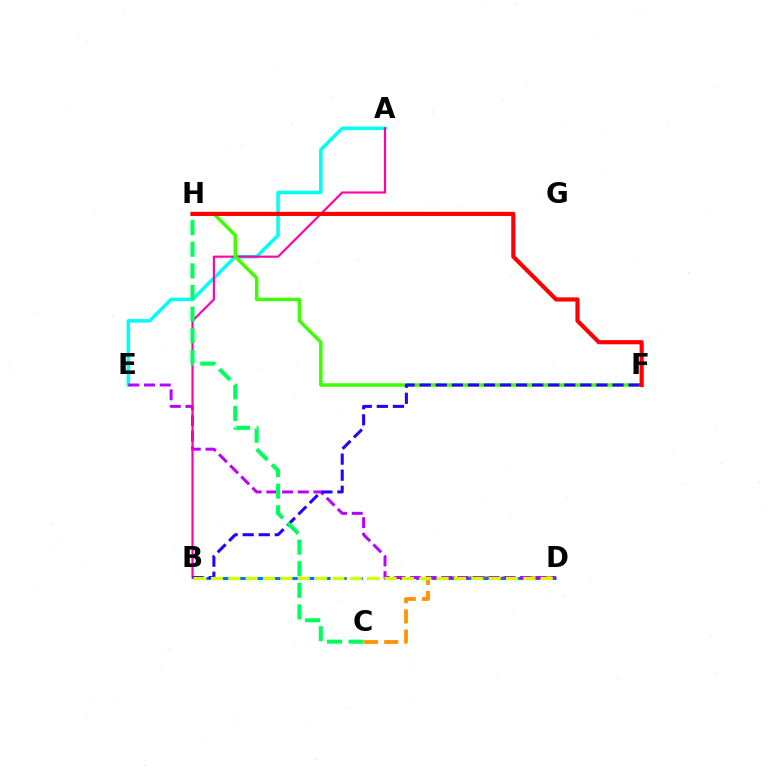{('C', 'D'): [{'color': '#ff9400', 'line_style': 'dashed', 'thickness': 2.74}], ('B', 'D'): [{'color': '#0074ff', 'line_style': 'dashed', 'thickness': 2.19}, {'color': '#d1ff00', 'line_style': 'dashed', 'thickness': 2.36}], ('A', 'E'): [{'color': '#00fff6', 'line_style': 'solid', 'thickness': 2.55}], ('D', 'E'): [{'color': '#b900ff', 'line_style': 'dashed', 'thickness': 2.13}], ('A', 'B'): [{'color': '#ff00ac', 'line_style': 'solid', 'thickness': 1.54}], ('F', 'H'): [{'color': '#3dff00', 'line_style': 'solid', 'thickness': 2.49}, {'color': '#ff0000', 'line_style': 'solid', 'thickness': 2.99}], ('B', 'F'): [{'color': '#2500ff', 'line_style': 'dashed', 'thickness': 2.18}], ('C', 'H'): [{'color': '#00ff5c', 'line_style': 'dashed', 'thickness': 2.93}]}